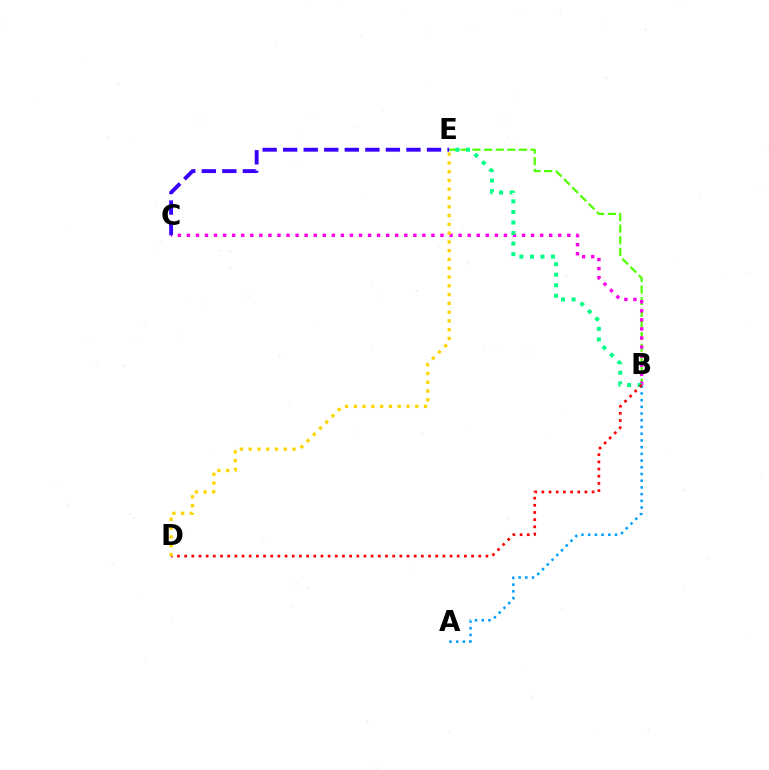{('B', 'E'): [{'color': '#4fff00', 'line_style': 'dashed', 'thickness': 1.58}, {'color': '#00ff86', 'line_style': 'dotted', 'thickness': 2.87}], ('A', 'B'): [{'color': '#009eff', 'line_style': 'dotted', 'thickness': 1.82}], ('B', 'C'): [{'color': '#ff00ed', 'line_style': 'dotted', 'thickness': 2.46}], ('B', 'D'): [{'color': '#ff0000', 'line_style': 'dotted', 'thickness': 1.95}], ('D', 'E'): [{'color': '#ffd500', 'line_style': 'dotted', 'thickness': 2.39}], ('C', 'E'): [{'color': '#3700ff', 'line_style': 'dashed', 'thickness': 2.79}]}